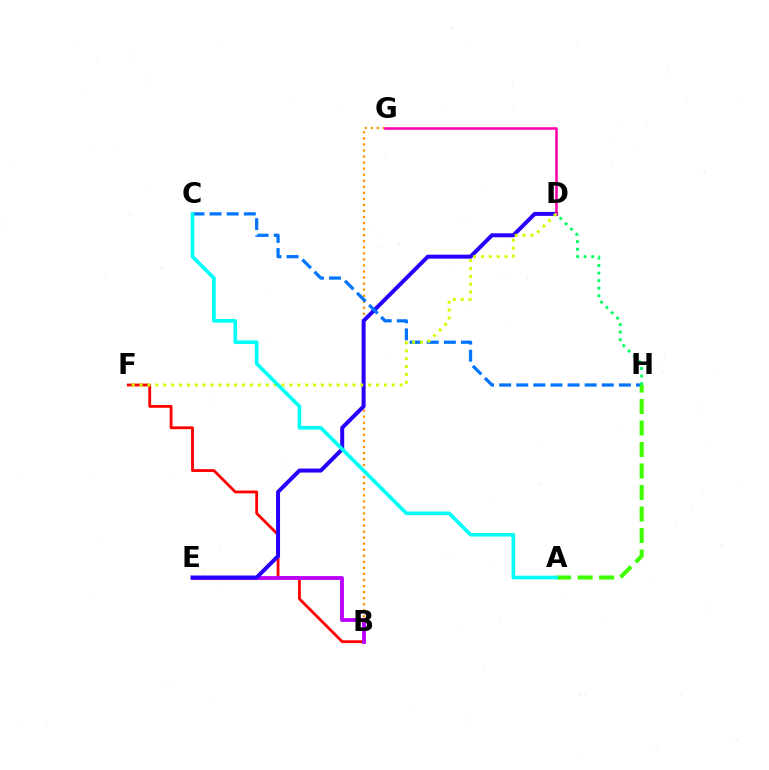{('B', 'G'): [{'color': '#ff9400', 'line_style': 'dotted', 'thickness': 1.64}], ('B', 'F'): [{'color': '#ff0000', 'line_style': 'solid', 'thickness': 2.03}], ('B', 'E'): [{'color': '#b900ff', 'line_style': 'solid', 'thickness': 2.75}], ('D', 'E'): [{'color': '#2500ff', 'line_style': 'solid', 'thickness': 2.87}], ('C', 'H'): [{'color': '#0074ff', 'line_style': 'dashed', 'thickness': 2.32}], ('D', 'G'): [{'color': '#ff00ac', 'line_style': 'solid', 'thickness': 1.84}], ('D', 'H'): [{'color': '#00ff5c', 'line_style': 'dotted', 'thickness': 2.05}], ('A', 'H'): [{'color': '#3dff00', 'line_style': 'dashed', 'thickness': 2.92}], ('D', 'F'): [{'color': '#d1ff00', 'line_style': 'dotted', 'thickness': 2.14}], ('A', 'C'): [{'color': '#00fff6', 'line_style': 'solid', 'thickness': 2.61}]}